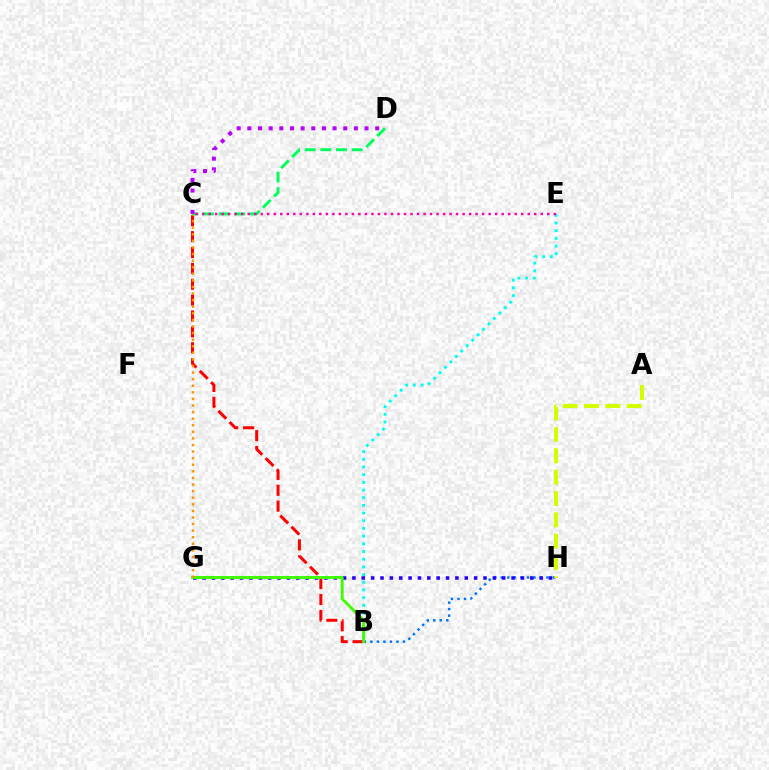{('B', 'H'): [{'color': '#0074ff', 'line_style': 'dotted', 'thickness': 1.77}], ('B', 'E'): [{'color': '#00fff6', 'line_style': 'dotted', 'thickness': 2.09}], ('B', 'C'): [{'color': '#ff0000', 'line_style': 'dashed', 'thickness': 2.16}], ('G', 'H'): [{'color': '#2500ff', 'line_style': 'dotted', 'thickness': 2.54}], ('B', 'G'): [{'color': '#3dff00', 'line_style': 'solid', 'thickness': 2.07}], ('C', 'G'): [{'color': '#ff9400', 'line_style': 'dotted', 'thickness': 1.79}], ('C', 'D'): [{'color': '#00ff5c', 'line_style': 'dashed', 'thickness': 2.13}, {'color': '#b900ff', 'line_style': 'dotted', 'thickness': 2.89}], ('C', 'E'): [{'color': '#ff00ac', 'line_style': 'dotted', 'thickness': 1.77}], ('A', 'H'): [{'color': '#d1ff00', 'line_style': 'dashed', 'thickness': 2.9}]}